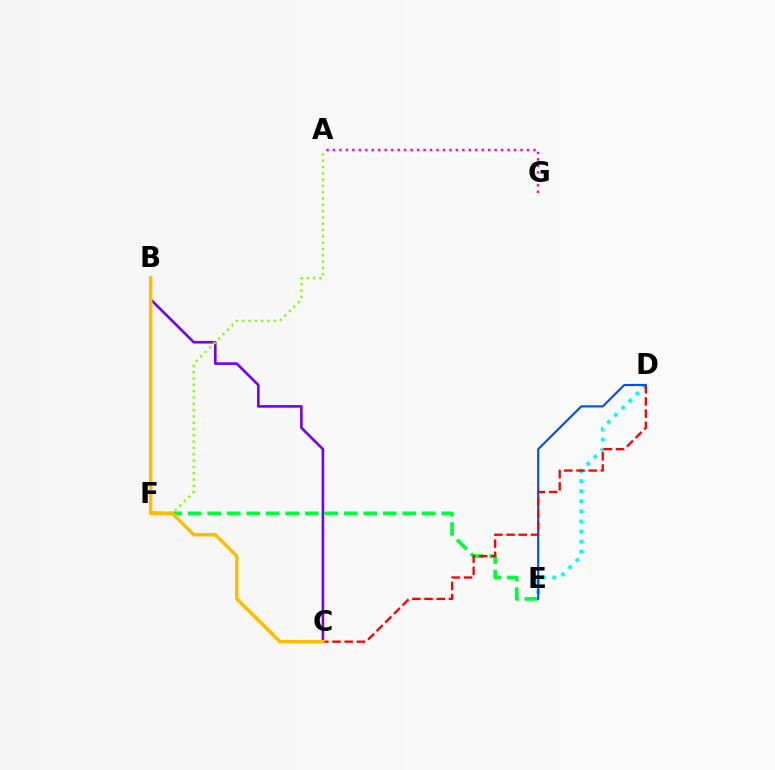{('D', 'E'): [{'color': '#00fff6', 'line_style': 'dotted', 'thickness': 2.74}, {'color': '#004bff', 'line_style': 'solid', 'thickness': 1.53}], ('B', 'C'): [{'color': '#7200ff', 'line_style': 'solid', 'thickness': 1.87}, {'color': '#ffbd00', 'line_style': 'solid', 'thickness': 2.51}], ('A', 'F'): [{'color': '#84ff00', 'line_style': 'dotted', 'thickness': 1.72}], ('E', 'F'): [{'color': '#00ff39', 'line_style': 'dashed', 'thickness': 2.65}], ('A', 'G'): [{'color': '#ff00cf', 'line_style': 'dotted', 'thickness': 1.76}], ('C', 'D'): [{'color': '#ff0000', 'line_style': 'dashed', 'thickness': 1.66}]}